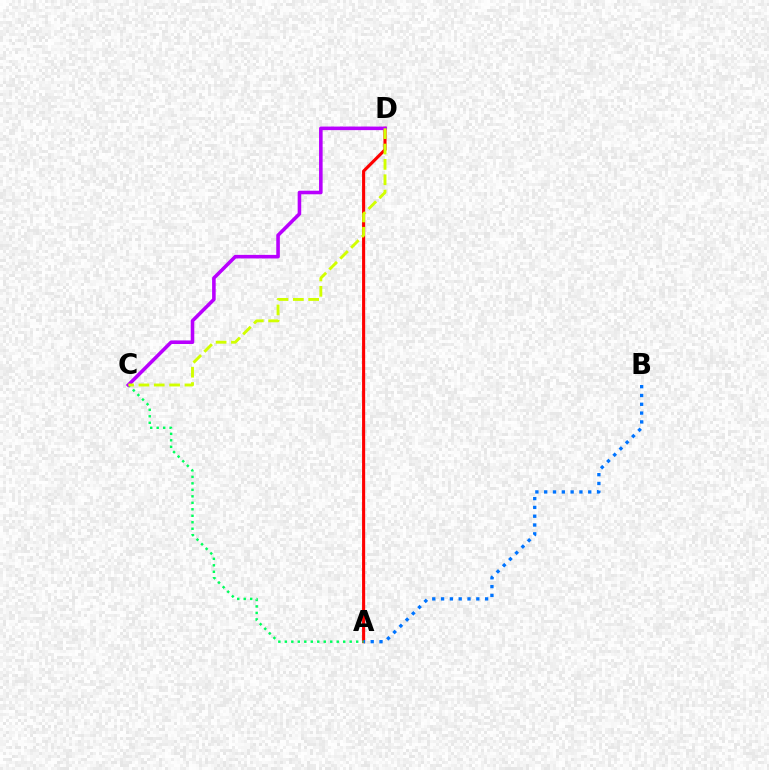{('A', 'D'): [{'color': '#ff0000', 'line_style': 'solid', 'thickness': 2.23}], ('A', 'B'): [{'color': '#0074ff', 'line_style': 'dotted', 'thickness': 2.39}], ('A', 'C'): [{'color': '#00ff5c', 'line_style': 'dotted', 'thickness': 1.76}], ('C', 'D'): [{'color': '#b900ff', 'line_style': 'solid', 'thickness': 2.57}, {'color': '#d1ff00', 'line_style': 'dashed', 'thickness': 2.09}]}